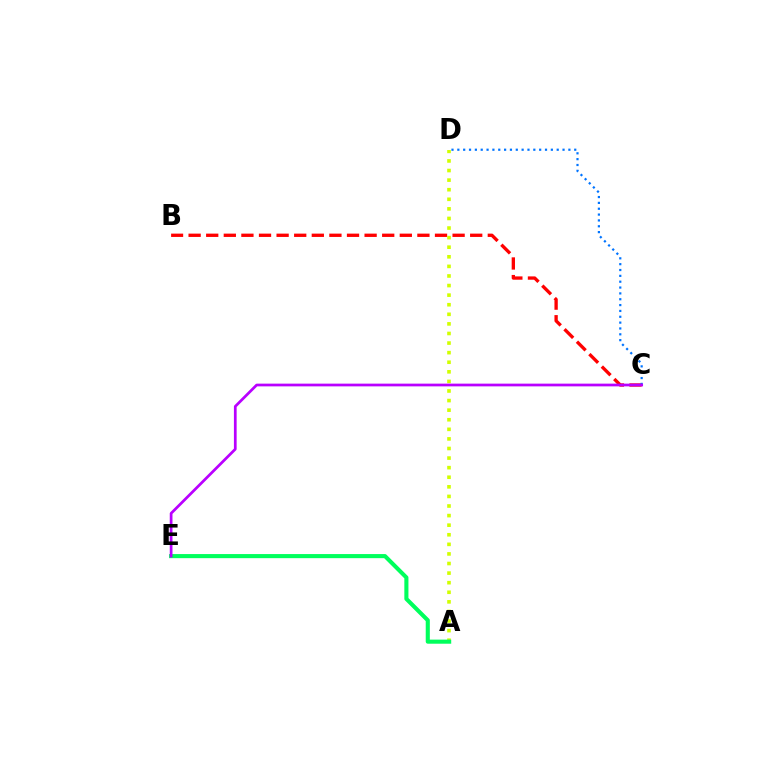{('B', 'C'): [{'color': '#ff0000', 'line_style': 'dashed', 'thickness': 2.39}], ('A', 'D'): [{'color': '#d1ff00', 'line_style': 'dotted', 'thickness': 2.6}], ('C', 'D'): [{'color': '#0074ff', 'line_style': 'dotted', 'thickness': 1.59}], ('A', 'E'): [{'color': '#00ff5c', 'line_style': 'solid', 'thickness': 2.95}], ('C', 'E'): [{'color': '#b900ff', 'line_style': 'solid', 'thickness': 1.96}]}